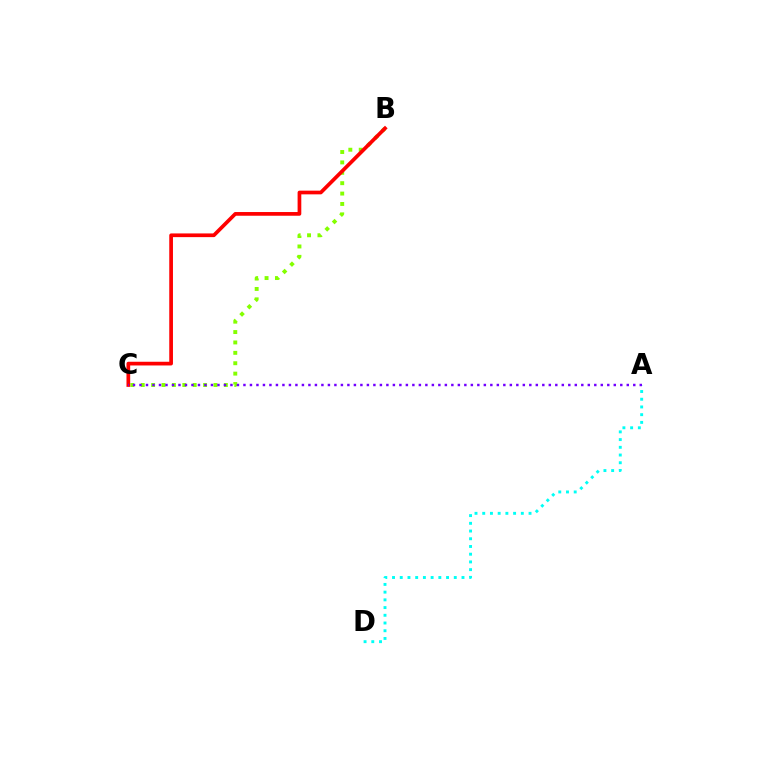{('B', 'C'): [{'color': '#84ff00', 'line_style': 'dotted', 'thickness': 2.82}, {'color': '#ff0000', 'line_style': 'solid', 'thickness': 2.67}], ('A', 'D'): [{'color': '#00fff6', 'line_style': 'dotted', 'thickness': 2.1}], ('A', 'C'): [{'color': '#7200ff', 'line_style': 'dotted', 'thickness': 1.77}]}